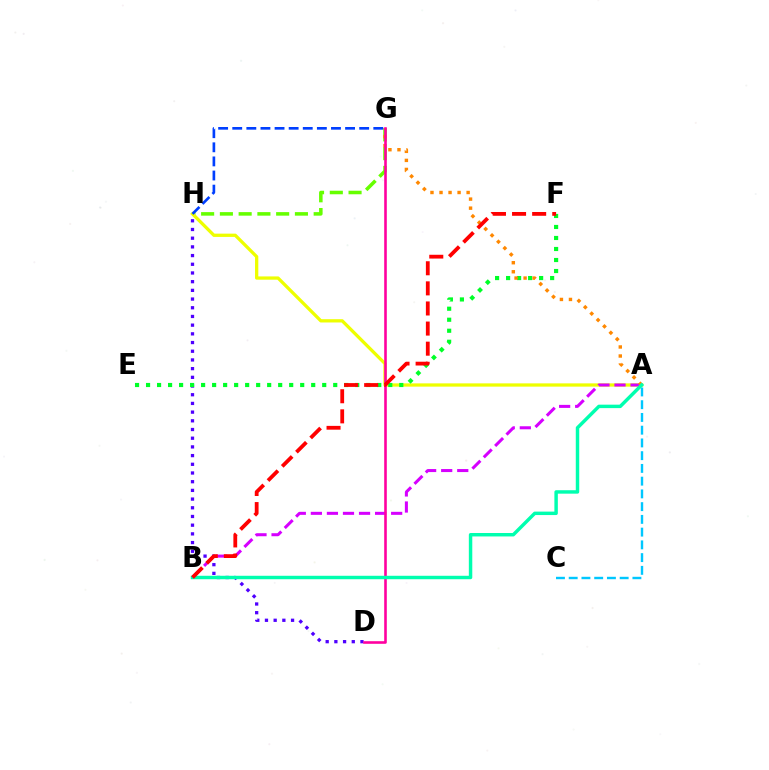{('G', 'H'): [{'color': '#66ff00', 'line_style': 'dashed', 'thickness': 2.55}, {'color': '#003fff', 'line_style': 'dashed', 'thickness': 1.92}], ('A', 'H'): [{'color': '#eeff00', 'line_style': 'solid', 'thickness': 2.36}], ('D', 'H'): [{'color': '#4f00ff', 'line_style': 'dotted', 'thickness': 2.36}], ('E', 'F'): [{'color': '#00ff27', 'line_style': 'dotted', 'thickness': 2.99}], ('A', 'B'): [{'color': '#d600ff', 'line_style': 'dashed', 'thickness': 2.18}, {'color': '#00ffaf', 'line_style': 'solid', 'thickness': 2.48}], ('A', 'G'): [{'color': '#ff8800', 'line_style': 'dotted', 'thickness': 2.46}], ('D', 'G'): [{'color': '#ff00a0', 'line_style': 'solid', 'thickness': 1.88}], ('A', 'C'): [{'color': '#00c7ff', 'line_style': 'dashed', 'thickness': 1.73}], ('B', 'F'): [{'color': '#ff0000', 'line_style': 'dashed', 'thickness': 2.73}]}